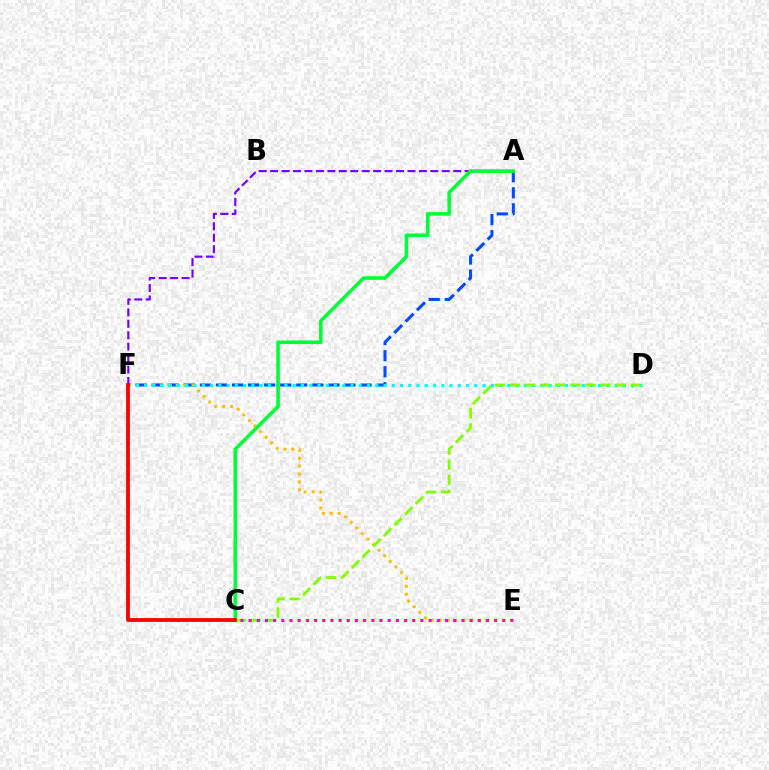{('A', 'F'): [{'color': '#004bff', 'line_style': 'dashed', 'thickness': 2.18}, {'color': '#7200ff', 'line_style': 'dashed', 'thickness': 1.55}], ('E', 'F'): [{'color': '#ffbd00', 'line_style': 'dotted', 'thickness': 2.15}], ('D', 'F'): [{'color': '#00fff6', 'line_style': 'dotted', 'thickness': 2.24}], ('C', 'D'): [{'color': '#84ff00', 'line_style': 'dashed', 'thickness': 2.05}], ('C', 'E'): [{'color': '#ff00cf', 'line_style': 'dotted', 'thickness': 2.22}], ('A', 'C'): [{'color': '#00ff39', 'line_style': 'solid', 'thickness': 2.57}], ('C', 'F'): [{'color': '#ff0000', 'line_style': 'solid', 'thickness': 2.74}]}